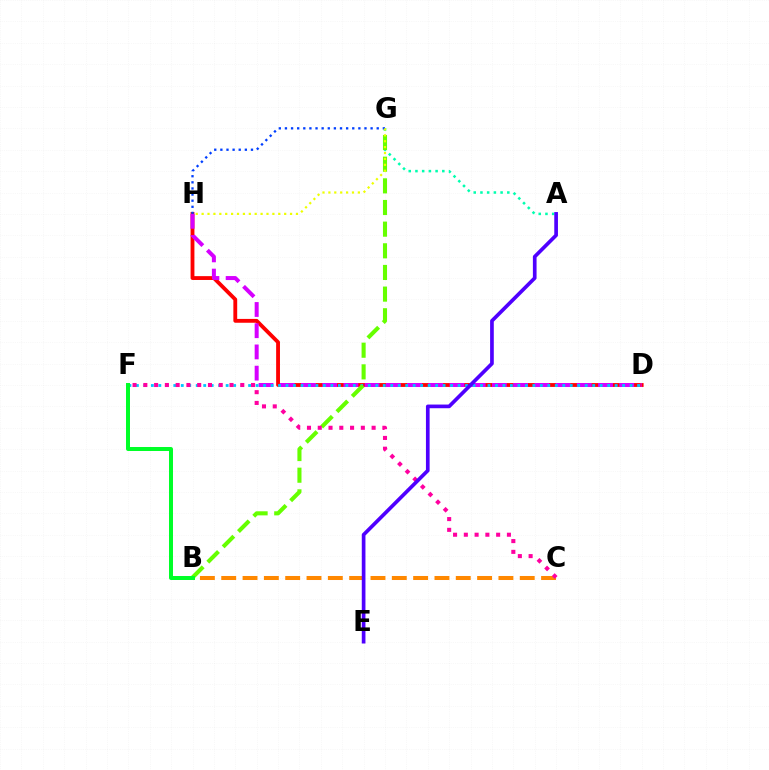{('A', 'G'): [{'color': '#00ffaf', 'line_style': 'dotted', 'thickness': 1.82}], ('D', 'H'): [{'color': '#ff0000', 'line_style': 'solid', 'thickness': 2.76}, {'color': '#d600ff', 'line_style': 'dashed', 'thickness': 2.88}], ('D', 'F'): [{'color': '#00c7ff', 'line_style': 'dotted', 'thickness': 2.03}], ('B', 'G'): [{'color': '#66ff00', 'line_style': 'dashed', 'thickness': 2.94}], ('B', 'C'): [{'color': '#ff8800', 'line_style': 'dashed', 'thickness': 2.9}], ('C', 'F'): [{'color': '#ff00a0', 'line_style': 'dotted', 'thickness': 2.93}], ('A', 'E'): [{'color': '#4f00ff', 'line_style': 'solid', 'thickness': 2.65}], ('B', 'F'): [{'color': '#00ff27', 'line_style': 'solid', 'thickness': 2.87}], ('G', 'H'): [{'color': '#003fff', 'line_style': 'dotted', 'thickness': 1.66}, {'color': '#eeff00', 'line_style': 'dotted', 'thickness': 1.6}]}